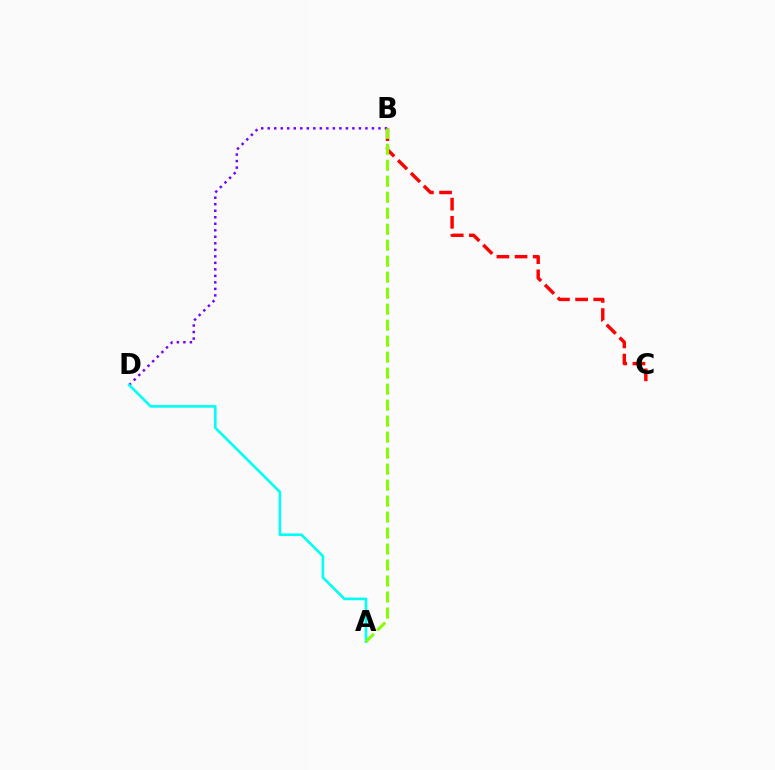{('B', 'C'): [{'color': '#ff0000', 'line_style': 'dashed', 'thickness': 2.47}], ('B', 'D'): [{'color': '#7200ff', 'line_style': 'dotted', 'thickness': 1.77}], ('A', 'D'): [{'color': '#00fff6', 'line_style': 'solid', 'thickness': 1.89}], ('A', 'B'): [{'color': '#84ff00', 'line_style': 'dashed', 'thickness': 2.17}]}